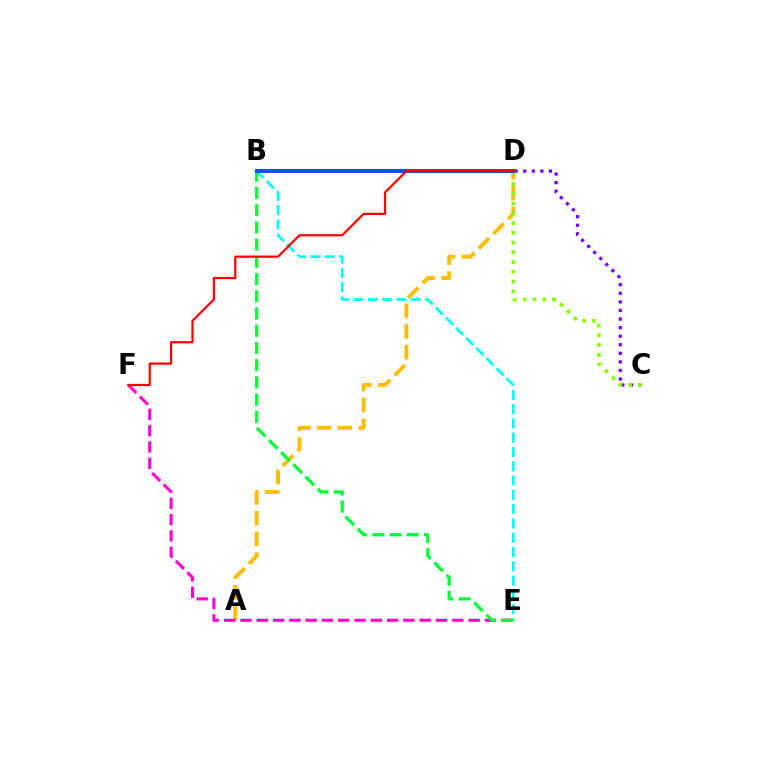{('C', 'D'): [{'color': '#7200ff', 'line_style': 'dotted', 'thickness': 2.33}, {'color': '#84ff00', 'line_style': 'dotted', 'thickness': 2.65}], ('A', 'D'): [{'color': '#ffbd00', 'line_style': 'dashed', 'thickness': 2.82}], ('B', 'E'): [{'color': '#00fff6', 'line_style': 'dashed', 'thickness': 1.94}, {'color': '#00ff39', 'line_style': 'dashed', 'thickness': 2.34}], ('E', 'F'): [{'color': '#ff00cf', 'line_style': 'dashed', 'thickness': 2.21}], ('B', 'D'): [{'color': '#004bff', 'line_style': 'solid', 'thickness': 2.8}], ('D', 'F'): [{'color': '#ff0000', 'line_style': 'solid', 'thickness': 1.6}]}